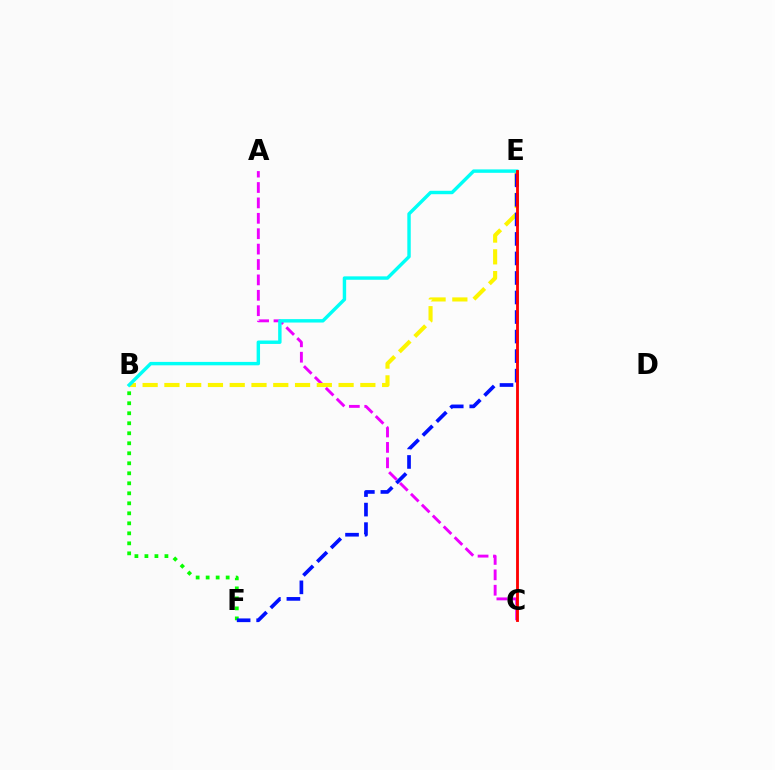{('A', 'C'): [{'color': '#ee00ff', 'line_style': 'dashed', 'thickness': 2.09}], ('B', 'E'): [{'color': '#fcf500', 'line_style': 'dashed', 'thickness': 2.96}, {'color': '#00fff6', 'line_style': 'solid', 'thickness': 2.46}], ('B', 'F'): [{'color': '#08ff00', 'line_style': 'dotted', 'thickness': 2.72}], ('E', 'F'): [{'color': '#0010ff', 'line_style': 'dashed', 'thickness': 2.65}], ('C', 'E'): [{'color': '#ff0000', 'line_style': 'solid', 'thickness': 2.05}]}